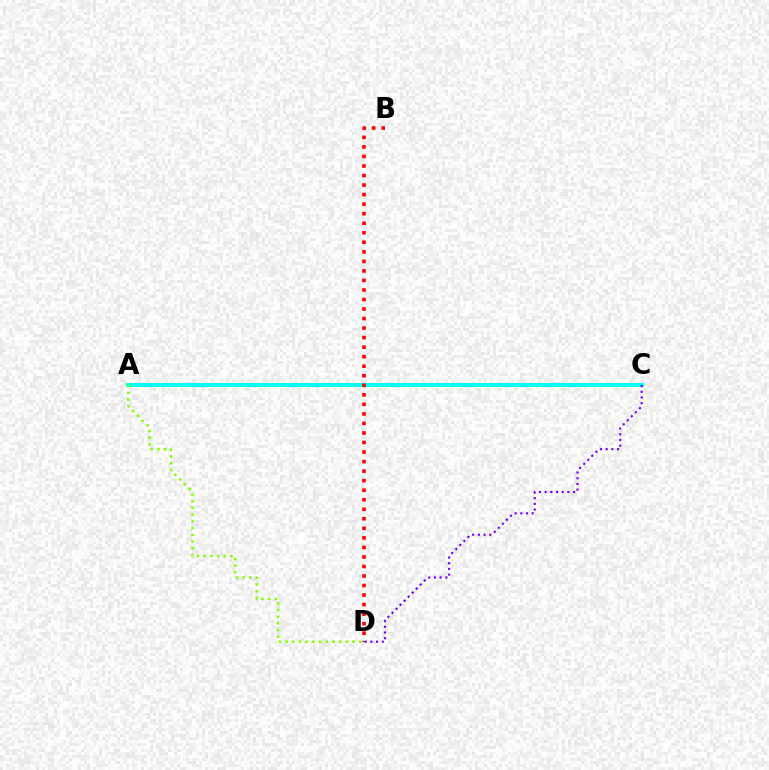{('A', 'C'): [{'color': '#00fff6', 'line_style': 'solid', 'thickness': 2.84}], ('B', 'D'): [{'color': '#ff0000', 'line_style': 'dotted', 'thickness': 2.59}], ('A', 'D'): [{'color': '#84ff00', 'line_style': 'dotted', 'thickness': 1.82}], ('C', 'D'): [{'color': '#7200ff', 'line_style': 'dotted', 'thickness': 1.55}]}